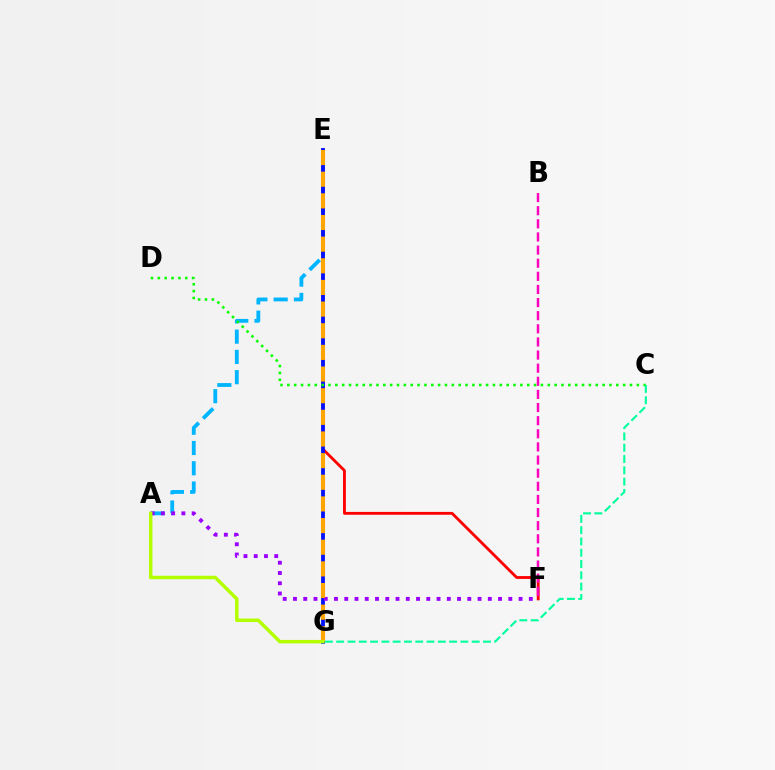{('A', 'E'): [{'color': '#00b5ff', 'line_style': 'dashed', 'thickness': 2.75}], ('E', 'F'): [{'color': '#ff0000', 'line_style': 'solid', 'thickness': 2.04}], ('E', 'G'): [{'color': '#0010ff', 'line_style': 'solid', 'thickness': 2.72}, {'color': '#ffa500', 'line_style': 'dashed', 'thickness': 2.94}], ('A', 'F'): [{'color': '#9b00ff', 'line_style': 'dotted', 'thickness': 2.79}], ('C', 'D'): [{'color': '#08ff00', 'line_style': 'dotted', 'thickness': 1.86}], ('C', 'G'): [{'color': '#00ff9d', 'line_style': 'dashed', 'thickness': 1.53}], ('B', 'F'): [{'color': '#ff00bd', 'line_style': 'dashed', 'thickness': 1.78}], ('A', 'G'): [{'color': '#b3ff00', 'line_style': 'solid', 'thickness': 2.5}]}